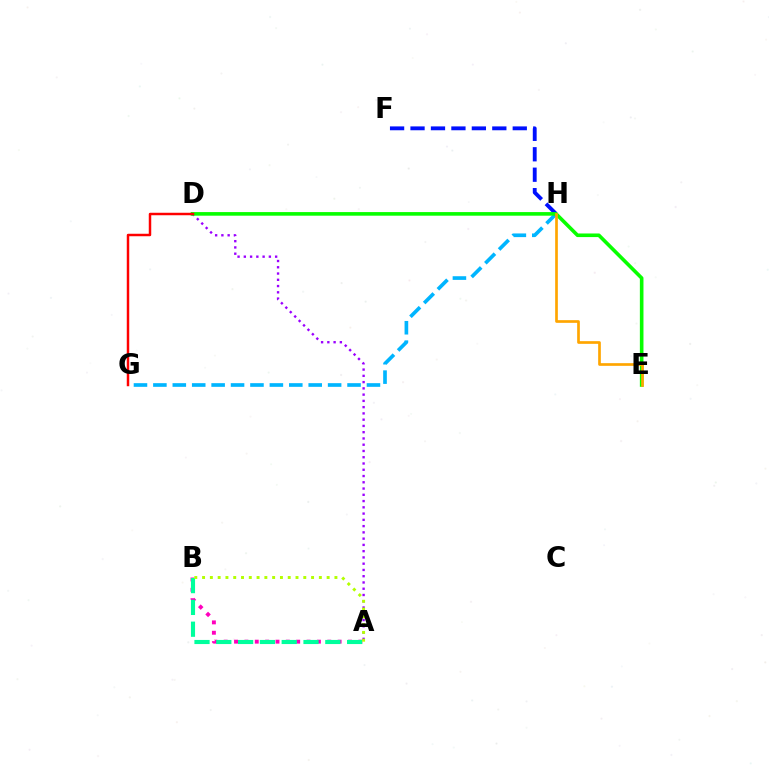{('A', 'D'): [{'color': '#9b00ff', 'line_style': 'dotted', 'thickness': 1.7}], ('A', 'B'): [{'color': '#ff00bd', 'line_style': 'dotted', 'thickness': 2.81}, {'color': '#00ff9d', 'line_style': 'dashed', 'thickness': 2.96}, {'color': '#b3ff00', 'line_style': 'dotted', 'thickness': 2.12}], ('G', 'H'): [{'color': '#00b5ff', 'line_style': 'dashed', 'thickness': 2.64}], ('F', 'H'): [{'color': '#0010ff', 'line_style': 'dashed', 'thickness': 2.78}], ('D', 'E'): [{'color': '#08ff00', 'line_style': 'solid', 'thickness': 2.6}], ('E', 'H'): [{'color': '#ffa500', 'line_style': 'solid', 'thickness': 1.94}], ('D', 'G'): [{'color': '#ff0000', 'line_style': 'solid', 'thickness': 1.78}]}